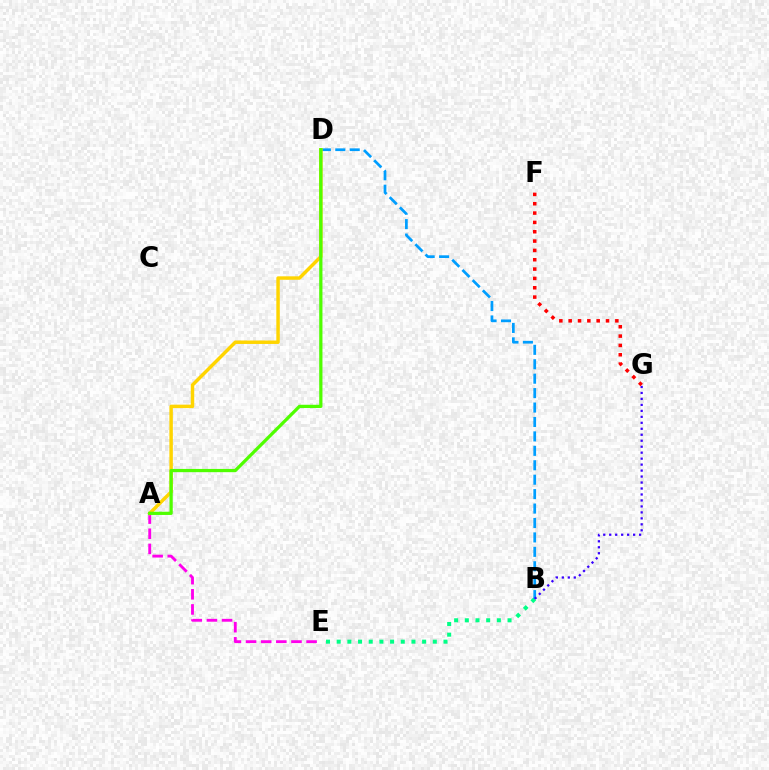{('B', 'E'): [{'color': '#00ff86', 'line_style': 'dotted', 'thickness': 2.9}], ('B', 'D'): [{'color': '#009eff', 'line_style': 'dashed', 'thickness': 1.96}], ('A', 'E'): [{'color': '#ff00ed', 'line_style': 'dashed', 'thickness': 2.06}], ('A', 'D'): [{'color': '#ffd500', 'line_style': 'solid', 'thickness': 2.49}, {'color': '#4fff00', 'line_style': 'solid', 'thickness': 2.34}], ('B', 'G'): [{'color': '#3700ff', 'line_style': 'dotted', 'thickness': 1.62}], ('F', 'G'): [{'color': '#ff0000', 'line_style': 'dotted', 'thickness': 2.54}]}